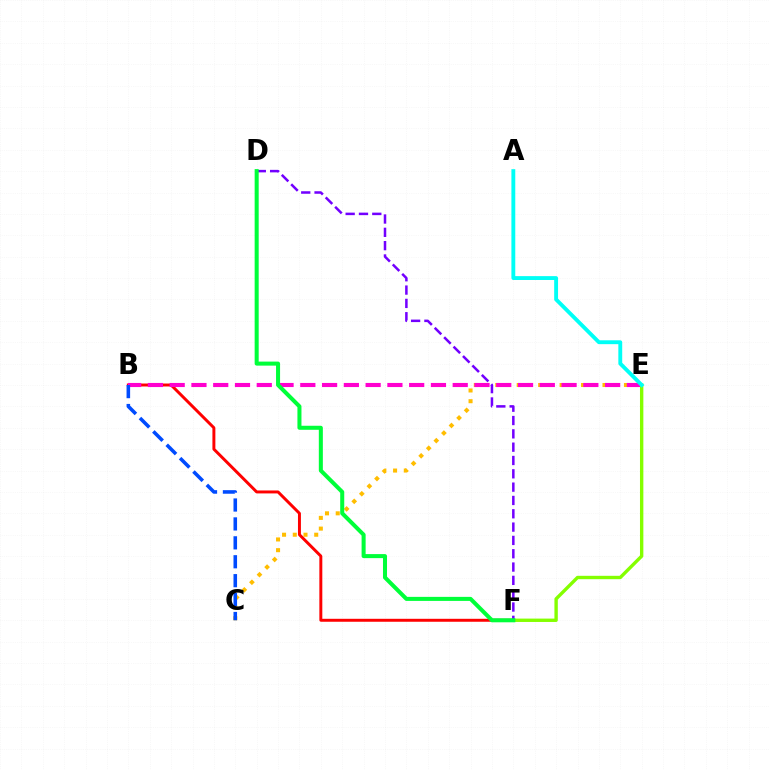{('C', 'E'): [{'color': '#ffbd00', 'line_style': 'dotted', 'thickness': 2.91}], ('B', 'F'): [{'color': '#ff0000', 'line_style': 'solid', 'thickness': 2.13}], ('B', 'E'): [{'color': '#ff00cf', 'line_style': 'dashed', 'thickness': 2.96}], ('E', 'F'): [{'color': '#84ff00', 'line_style': 'solid', 'thickness': 2.43}], ('B', 'C'): [{'color': '#004bff', 'line_style': 'dashed', 'thickness': 2.57}], ('D', 'F'): [{'color': '#7200ff', 'line_style': 'dashed', 'thickness': 1.81}, {'color': '#00ff39', 'line_style': 'solid', 'thickness': 2.9}], ('A', 'E'): [{'color': '#00fff6', 'line_style': 'solid', 'thickness': 2.79}]}